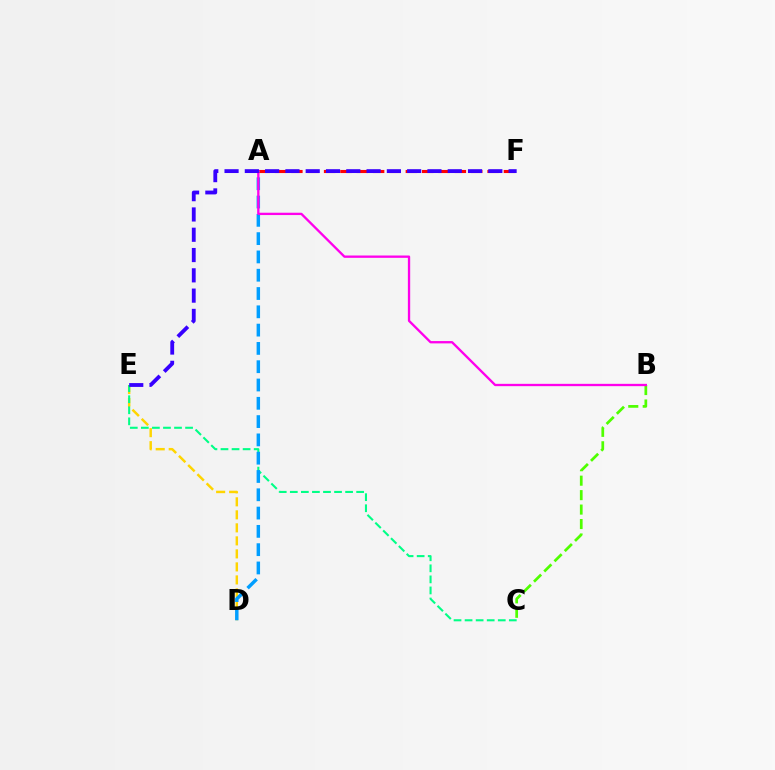{('A', 'F'): [{'color': '#ff0000', 'line_style': 'dashed', 'thickness': 2.22}], ('D', 'E'): [{'color': '#ffd500', 'line_style': 'dashed', 'thickness': 1.77}], ('B', 'C'): [{'color': '#4fff00', 'line_style': 'dashed', 'thickness': 1.96}], ('C', 'E'): [{'color': '#00ff86', 'line_style': 'dashed', 'thickness': 1.5}], ('A', 'D'): [{'color': '#009eff', 'line_style': 'dashed', 'thickness': 2.49}], ('A', 'B'): [{'color': '#ff00ed', 'line_style': 'solid', 'thickness': 1.67}], ('E', 'F'): [{'color': '#3700ff', 'line_style': 'dashed', 'thickness': 2.76}]}